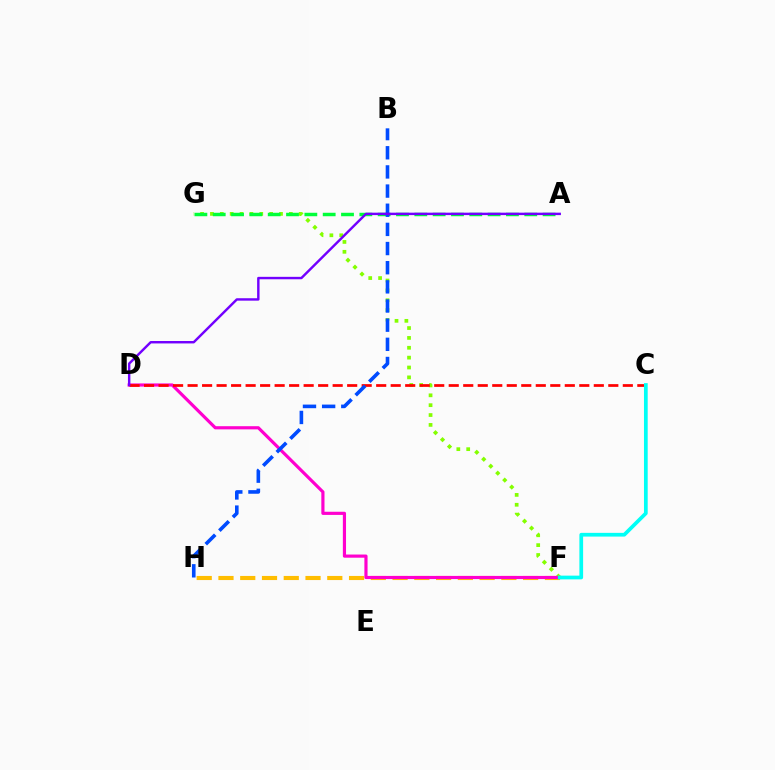{('F', 'G'): [{'color': '#84ff00', 'line_style': 'dotted', 'thickness': 2.68}], ('F', 'H'): [{'color': '#ffbd00', 'line_style': 'dashed', 'thickness': 2.96}], ('D', 'F'): [{'color': '#ff00cf', 'line_style': 'solid', 'thickness': 2.28}], ('C', 'D'): [{'color': '#ff0000', 'line_style': 'dashed', 'thickness': 1.97}], ('A', 'G'): [{'color': '#00ff39', 'line_style': 'dashed', 'thickness': 2.49}], ('C', 'F'): [{'color': '#00fff6', 'line_style': 'solid', 'thickness': 2.68}], ('B', 'H'): [{'color': '#004bff', 'line_style': 'dashed', 'thickness': 2.6}], ('A', 'D'): [{'color': '#7200ff', 'line_style': 'solid', 'thickness': 1.75}]}